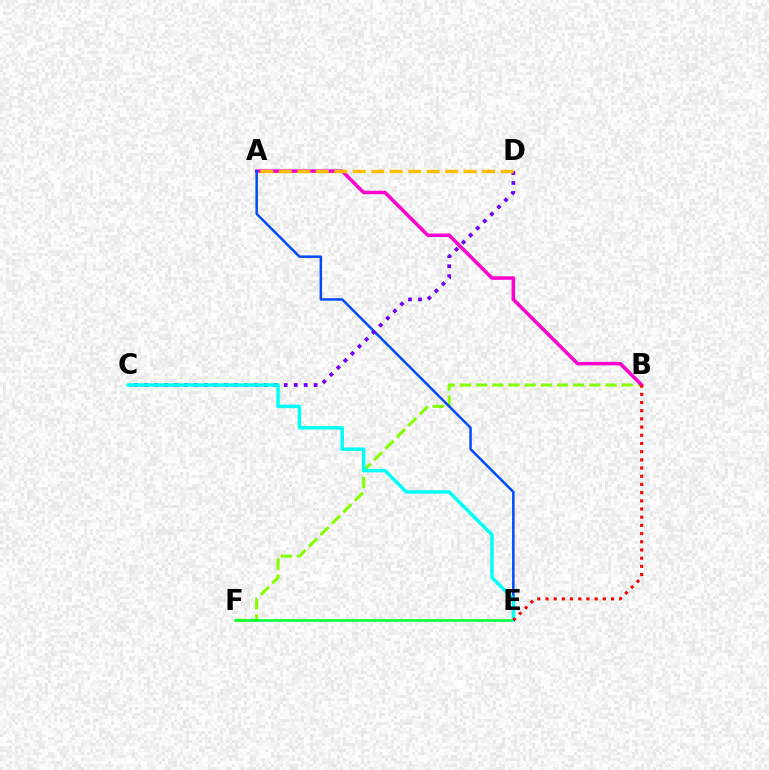{('B', 'F'): [{'color': '#84ff00', 'line_style': 'dashed', 'thickness': 2.2}], ('A', 'B'): [{'color': '#ff00cf', 'line_style': 'solid', 'thickness': 2.53}], ('A', 'E'): [{'color': '#004bff', 'line_style': 'solid', 'thickness': 1.8}], ('C', 'D'): [{'color': '#7200ff', 'line_style': 'dotted', 'thickness': 2.71}], ('A', 'D'): [{'color': '#ffbd00', 'line_style': 'dashed', 'thickness': 2.51}], ('E', 'F'): [{'color': '#00ff39', 'line_style': 'solid', 'thickness': 1.86}], ('C', 'E'): [{'color': '#00fff6', 'line_style': 'solid', 'thickness': 2.5}], ('B', 'E'): [{'color': '#ff0000', 'line_style': 'dotted', 'thickness': 2.23}]}